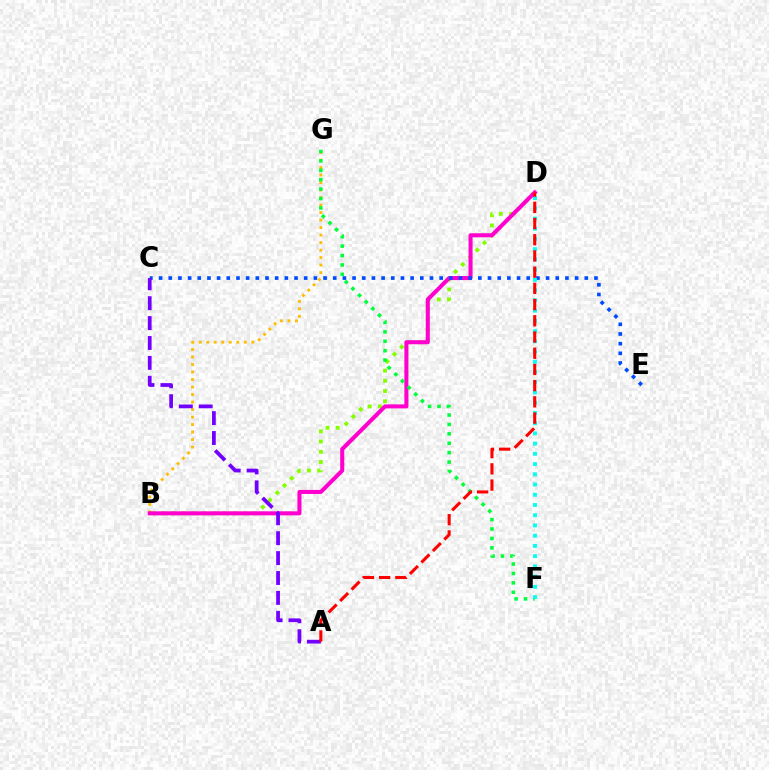{('B', 'D'): [{'color': '#84ff00', 'line_style': 'dotted', 'thickness': 2.78}, {'color': '#ff00cf', 'line_style': 'solid', 'thickness': 2.91}], ('B', 'G'): [{'color': '#ffbd00', 'line_style': 'dotted', 'thickness': 2.04}], ('C', 'E'): [{'color': '#004bff', 'line_style': 'dotted', 'thickness': 2.63}], ('A', 'C'): [{'color': '#7200ff', 'line_style': 'dashed', 'thickness': 2.7}], ('F', 'G'): [{'color': '#00ff39', 'line_style': 'dotted', 'thickness': 2.56}], ('D', 'F'): [{'color': '#00fff6', 'line_style': 'dotted', 'thickness': 2.78}], ('A', 'D'): [{'color': '#ff0000', 'line_style': 'dashed', 'thickness': 2.2}]}